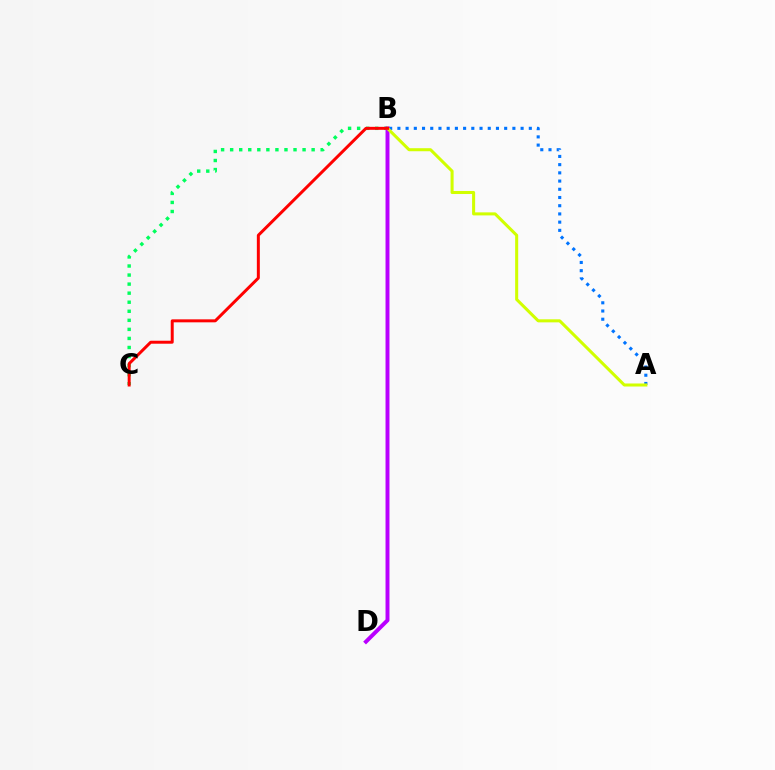{('B', 'C'): [{'color': '#00ff5c', 'line_style': 'dotted', 'thickness': 2.46}, {'color': '#ff0000', 'line_style': 'solid', 'thickness': 2.15}], ('A', 'B'): [{'color': '#0074ff', 'line_style': 'dotted', 'thickness': 2.23}, {'color': '#d1ff00', 'line_style': 'solid', 'thickness': 2.19}], ('B', 'D'): [{'color': '#b900ff', 'line_style': 'solid', 'thickness': 2.84}]}